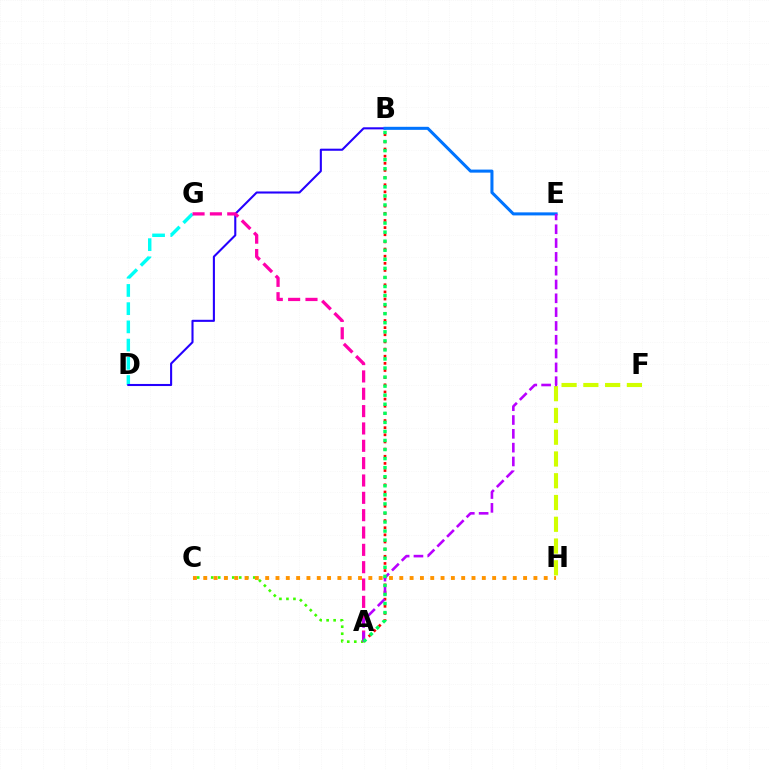{('D', 'G'): [{'color': '#00fff6', 'line_style': 'dashed', 'thickness': 2.47}], ('A', 'B'): [{'color': '#ff0000', 'line_style': 'dotted', 'thickness': 1.94}, {'color': '#00ff5c', 'line_style': 'dotted', 'thickness': 2.46}], ('A', 'C'): [{'color': '#3dff00', 'line_style': 'dotted', 'thickness': 1.9}], ('B', 'D'): [{'color': '#2500ff', 'line_style': 'solid', 'thickness': 1.5}], ('C', 'H'): [{'color': '#ff9400', 'line_style': 'dotted', 'thickness': 2.8}], ('F', 'H'): [{'color': '#d1ff00', 'line_style': 'dashed', 'thickness': 2.96}], ('B', 'E'): [{'color': '#0074ff', 'line_style': 'solid', 'thickness': 2.19}], ('A', 'G'): [{'color': '#ff00ac', 'line_style': 'dashed', 'thickness': 2.36}], ('A', 'E'): [{'color': '#b900ff', 'line_style': 'dashed', 'thickness': 1.88}]}